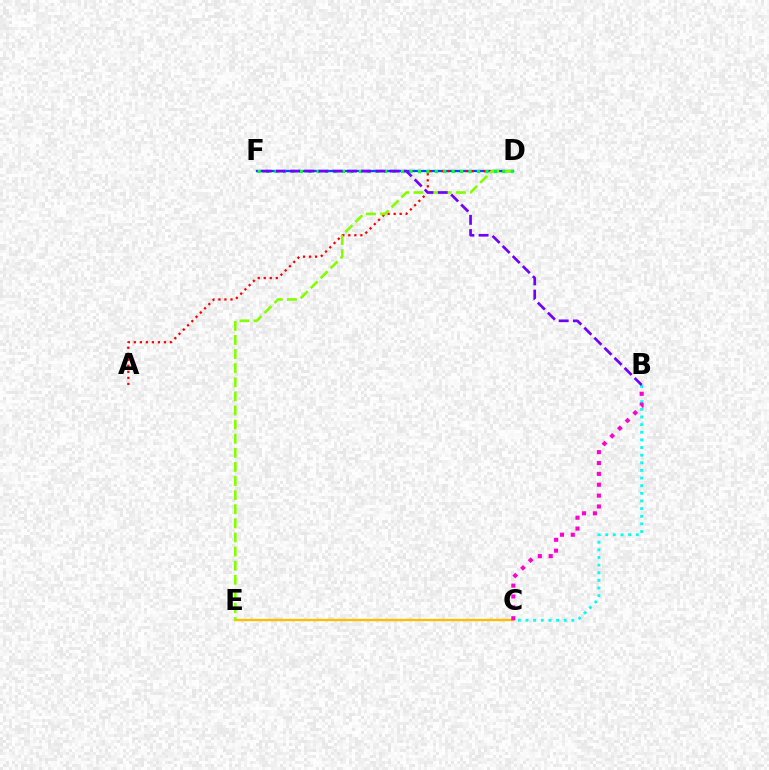{('D', 'F'): [{'color': '#004bff', 'line_style': 'solid', 'thickness': 1.65}, {'color': '#00ff39', 'line_style': 'dotted', 'thickness': 2.29}], ('C', 'E'): [{'color': '#ffbd00', 'line_style': 'solid', 'thickness': 1.71}], ('A', 'D'): [{'color': '#ff0000', 'line_style': 'dotted', 'thickness': 1.64}], ('B', 'C'): [{'color': '#00fff6', 'line_style': 'dotted', 'thickness': 2.07}, {'color': '#ff00cf', 'line_style': 'dotted', 'thickness': 2.95}], ('D', 'E'): [{'color': '#84ff00', 'line_style': 'dashed', 'thickness': 1.92}], ('B', 'F'): [{'color': '#7200ff', 'line_style': 'dashed', 'thickness': 1.93}]}